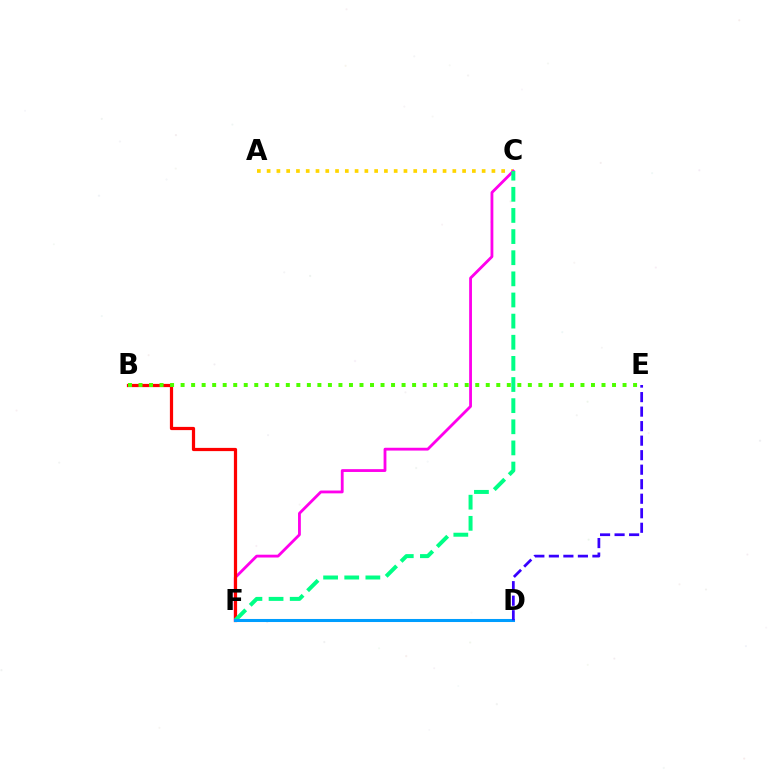{('A', 'C'): [{'color': '#ffd500', 'line_style': 'dotted', 'thickness': 2.66}], ('C', 'F'): [{'color': '#ff00ed', 'line_style': 'solid', 'thickness': 2.03}, {'color': '#00ff86', 'line_style': 'dashed', 'thickness': 2.87}], ('B', 'F'): [{'color': '#ff0000', 'line_style': 'solid', 'thickness': 2.32}], ('D', 'F'): [{'color': '#009eff', 'line_style': 'solid', 'thickness': 2.19}], ('D', 'E'): [{'color': '#3700ff', 'line_style': 'dashed', 'thickness': 1.97}], ('B', 'E'): [{'color': '#4fff00', 'line_style': 'dotted', 'thickness': 2.86}]}